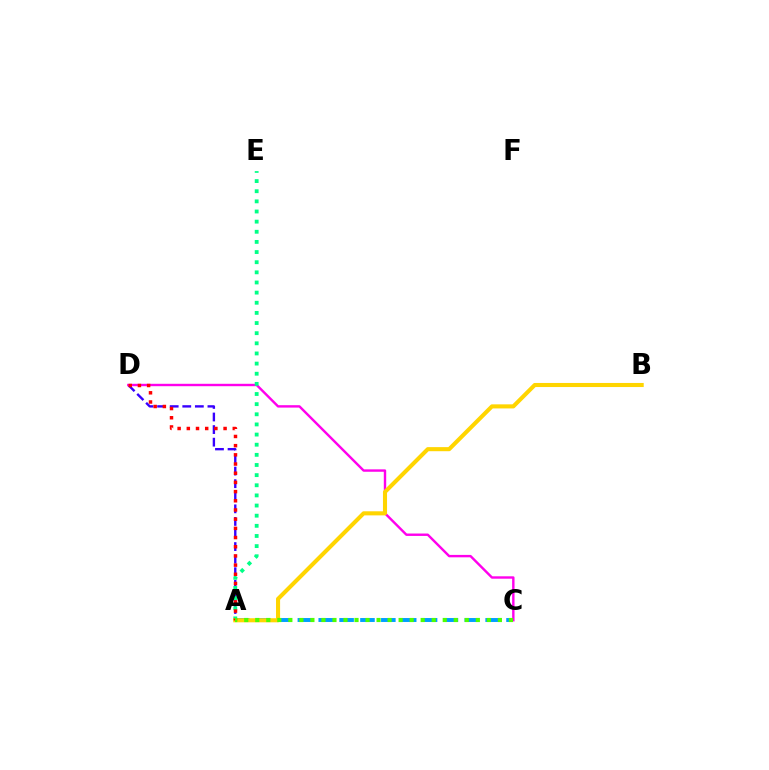{('A', 'D'): [{'color': '#3700ff', 'line_style': 'dashed', 'thickness': 1.71}, {'color': '#ff0000', 'line_style': 'dotted', 'thickness': 2.5}], ('C', 'D'): [{'color': '#ff00ed', 'line_style': 'solid', 'thickness': 1.73}], ('A', 'E'): [{'color': '#00ff86', 'line_style': 'dotted', 'thickness': 2.75}], ('A', 'C'): [{'color': '#009eff', 'line_style': 'dashed', 'thickness': 2.83}, {'color': '#4fff00', 'line_style': 'dotted', 'thickness': 3.0}], ('A', 'B'): [{'color': '#ffd500', 'line_style': 'solid', 'thickness': 2.94}]}